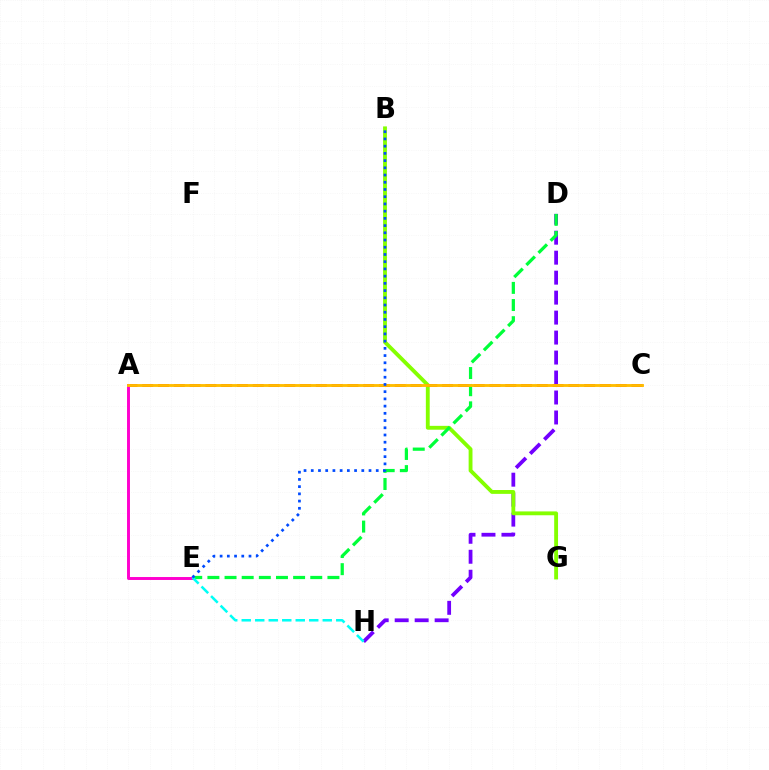{('D', 'H'): [{'color': '#7200ff', 'line_style': 'dashed', 'thickness': 2.71}], ('B', 'G'): [{'color': '#84ff00', 'line_style': 'solid', 'thickness': 2.77}], ('A', 'C'): [{'color': '#ff0000', 'line_style': 'dashed', 'thickness': 2.14}, {'color': '#ffbd00', 'line_style': 'solid', 'thickness': 2.06}], ('A', 'E'): [{'color': '#ff00cf', 'line_style': 'solid', 'thickness': 2.11}], ('D', 'E'): [{'color': '#00ff39', 'line_style': 'dashed', 'thickness': 2.33}], ('E', 'H'): [{'color': '#00fff6', 'line_style': 'dashed', 'thickness': 1.83}], ('B', 'E'): [{'color': '#004bff', 'line_style': 'dotted', 'thickness': 1.96}]}